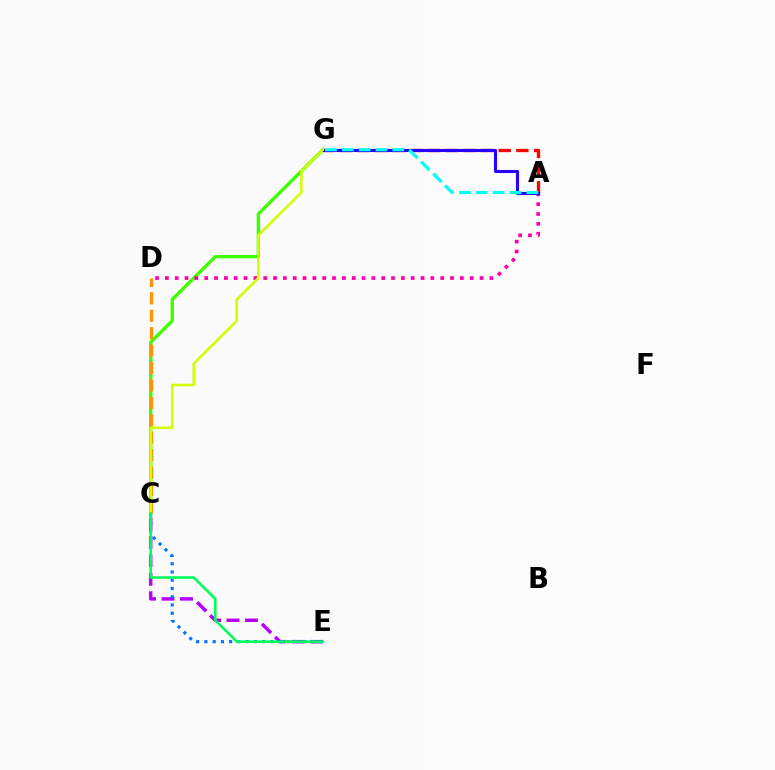{('C', 'G'): [{'color': '#3dff00', 'line_style': 'solid', 'thickness': 2.41}, {'color': '#d1ff00', 'line_style': 'solid', 'thickness': 1.85}], ('A', 'D'): [{'color': '#ff00ac', 'line_style': 'dotted', 'thickness': 2.67}], ('A', 'G'): [{'color': '#ff0000', 'line_style': 'dashed', 'thickness': 2.4}, {'color': '#2500ff', 'line_style': 'solid', 'thickness': 2.23}, {'color': '#00fff6', 'line_style': 'dashed', 'thickness': 2.29}], ('C', 'E'): [{'color': '#b900ff', 'line_style': 'dashed', 'thickness': 2.51}, {'color': '#0074ff', 'line_style': 'dotted', 'thickness': 2.24}, {'color': '#00ff5c', 'line_style': 'solid', 'thickness': 1.86}], ('C', 'D'): [{'color': '#ff9400', 'line_style': 'dashed', 'thickness': 2.37}]}